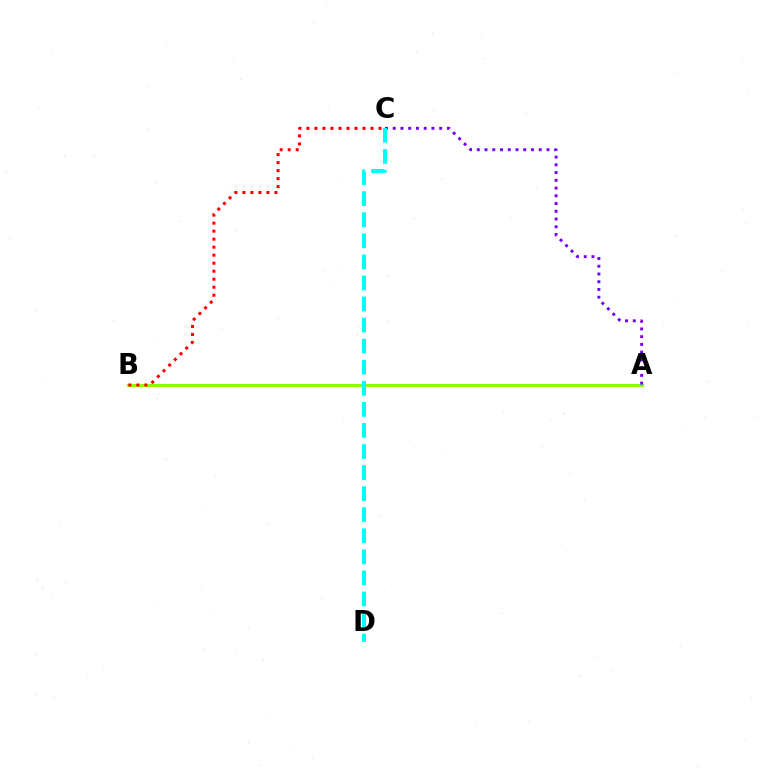{('A', 'B'): [{'color': '#84ff00', 'line_style': 'solid', 'thickness': 2.1}], ('B', 'C'): [{'color': '#ff0000', 'line_style': 'dotted', 'thickness': 2.18}], ('A', 'C'): [{'color': '#7200ff', 'line_style': 'dotted', 'thickness': 2.1}], ('C', 'D'): [{'color': '#00fff6', 'line_style': 'dashed', 'thickness': 2.86}]}